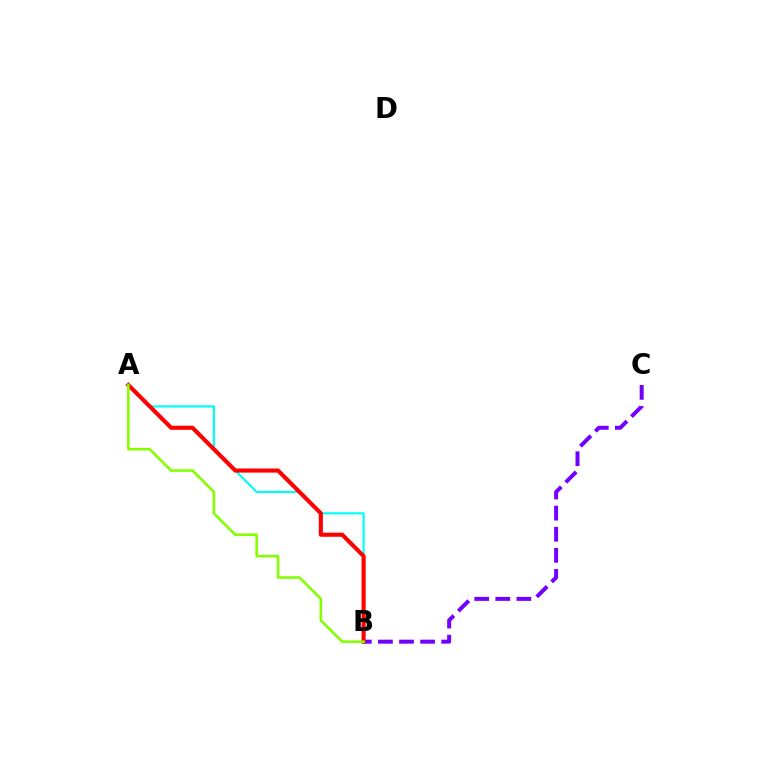{('B', 'C'): [{'color': '#7200ff', 'line_style': 'dashed', 'thickness': 2.87}], ('A', 'B'): [{'color': '#00fff6', 'line_style': 'solid', 'thickness': 1.56}, {'color': '#ff0000', 'line_style': 'solid', 'thickness': 2.96}, {'color': '#84ff00', 'line_style': 'solid', 'thickness': 1.87}]}